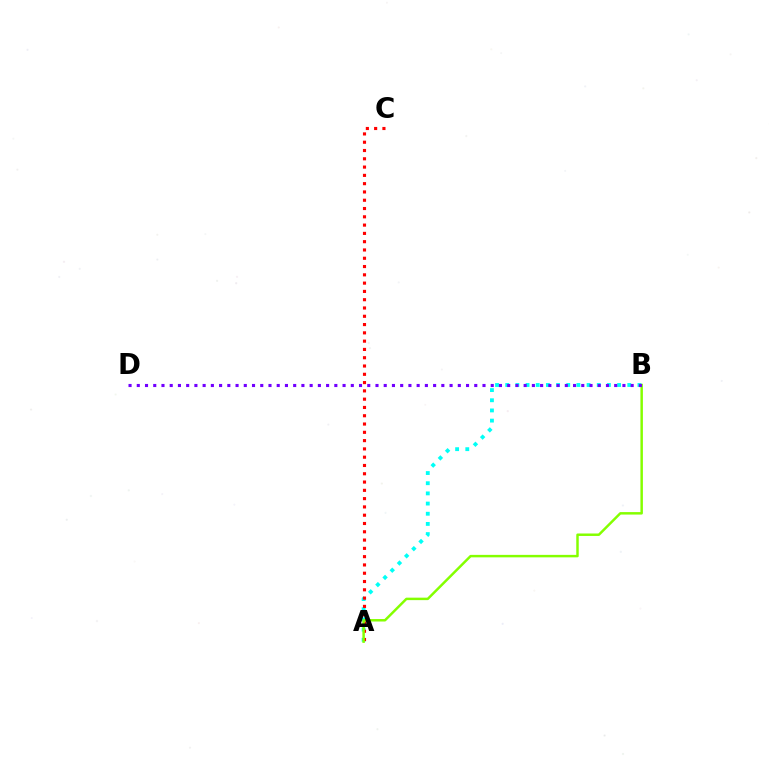{('A', 'B'): [{'color': '#00fff6', 'line_style': 'dotted', 'thickness': 2.76}, {'color': '#84ff00', 'line_style': 'solid', 'thickness': 1.78}], ('A', 'C'): [{'color': '#ff0000', 'line_style': 'dotted', 'thickness': 2.25}], ('B', 'D'): [{'color': '#7200ff', 'line_style': 'dotted', 'thickness': 2.24}]}